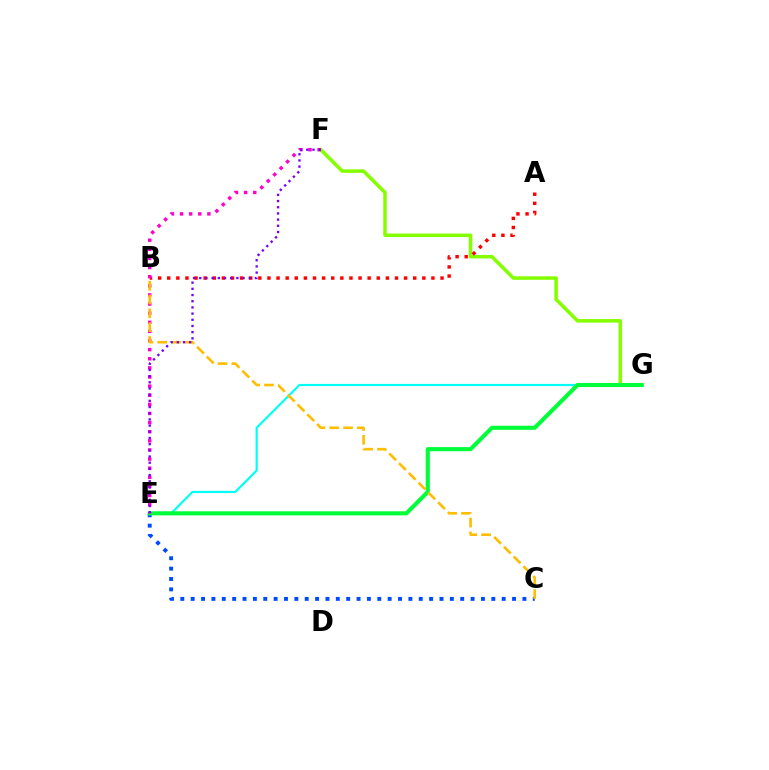{('F', 'G'): [{'color': '#84ff00', 'line_style': 'solid', 'thickness': 2.54}], ('E', 'G'): [{'color': '#00fff6', 'line_style': 'solid', 'thickness': 1.57}, {'color': '#00ff39', 'line_style': 'solid', 'thickness': 2.95}], ('C', 'E'): [{'color': '#004bff', 'line_style': 'dotted', 'thickness': 2.82}], ('A', 'B'): [{'color': '#ff0000', 'line_style': 'dotted', 'thickness': 2.48}], ('E', 'F'): [{'color': '#ff00cf', 'line_style': 'dotted', 'thickness': 2.48}, {'color': '#7200ff', 'line_style': 'dotted', 'thickness': 1.68}], ('B', 'C'): [{'color': '#ffbd00', 'line_style': 'dashed', 'thickness': 1.88}]}